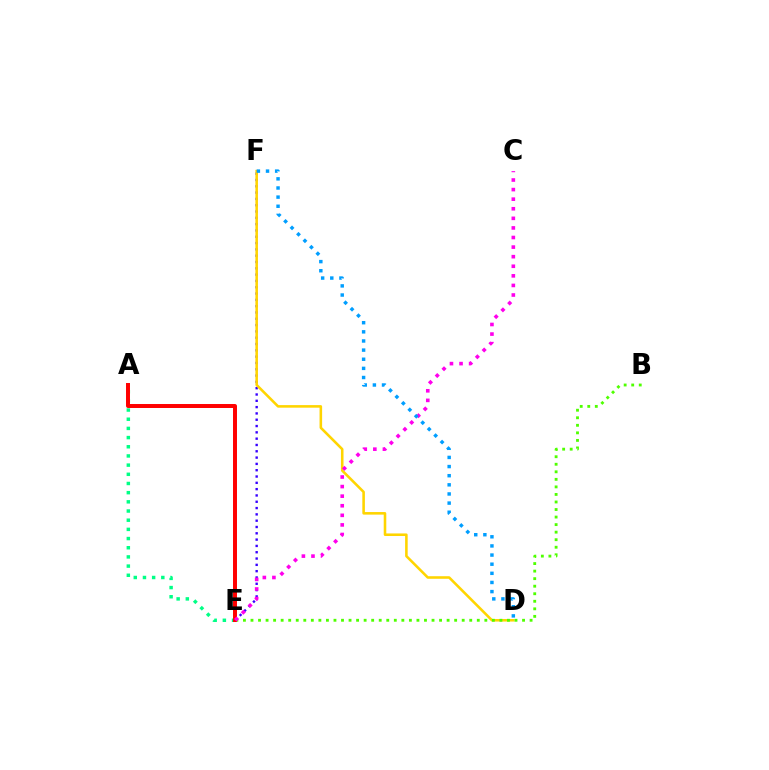{('A', 'E'): [{'color': '#00ff86', 'line_style': 'dotted', 'thickness': 2.49}, {'color': '#ff0000', 'line_style': 'solid', 'thickness': 2.86}], ('E', 'F'): [{'color': '#3700ff', 'line_style': 'dotted', 'thickness': 1.71}], ('D', 'F'): [{'color': '#ffd500', 'line_style': 'solid', 'thickness': 1.85}, {'color': '#009eff', 'line_style': 'dotted', 'thickness': 2.48}], ('B', 'E'): [{'color': '#4fff00', 'line_style': 'dotted', 'thickness': 2.05}], ('C', 'E'): [{'color': '#ff00ed', 'line_style': 'dotted', 'thickness': 2.6}]}